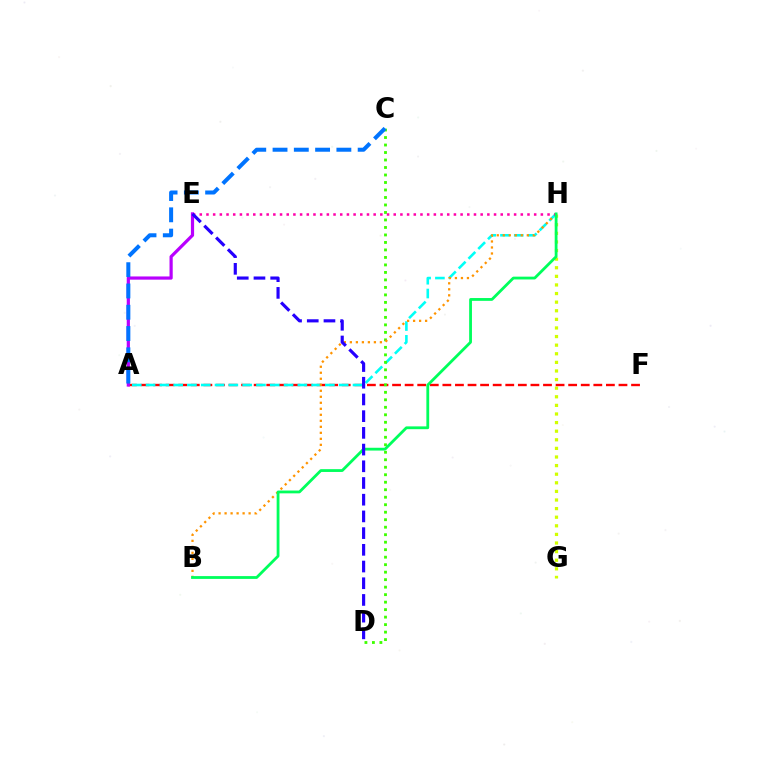{('G', 'H'): [{'color': '#d1ff00', 'line_style': 'dotted', 'thickness': 2.34}], ('A', 'F'): [{'color': '#ff0000', 'line_style': 'dashed', 'thickness': 1.71}], ('A', 'E'): [{'color': '#b900ff', 'line_style': 'solid', 'thickness': 2.31}], ('A', 'H'): [{'color': '#00fff6', 'line_style': 'dashed', 'thickness': 1.87}], ('C', 'D'): [{'color': '#3dff00', 'line_style': 'dotted', 'thickness': 2.04}], ('B', 'H'): [{'color': '#ff9400', 'line_style': 'dotted', 'thickness': 1.63}, {'color': '#00ff5c', 'line_style': 'solid', 'thickness': 2.02}], ('A', 'C'): [{'color': '#0074ff', 'line_style': 'dashed', 'thickness': 2.89}], ('E', 'H'): [{'color': '#ff00ac', 'line_style': 'dotted', 'thickness': 1.82}], ('D', 'E'): [{'color': '#2500ff', 'line_style': 'dashed', 'thickness': 2.27}]}